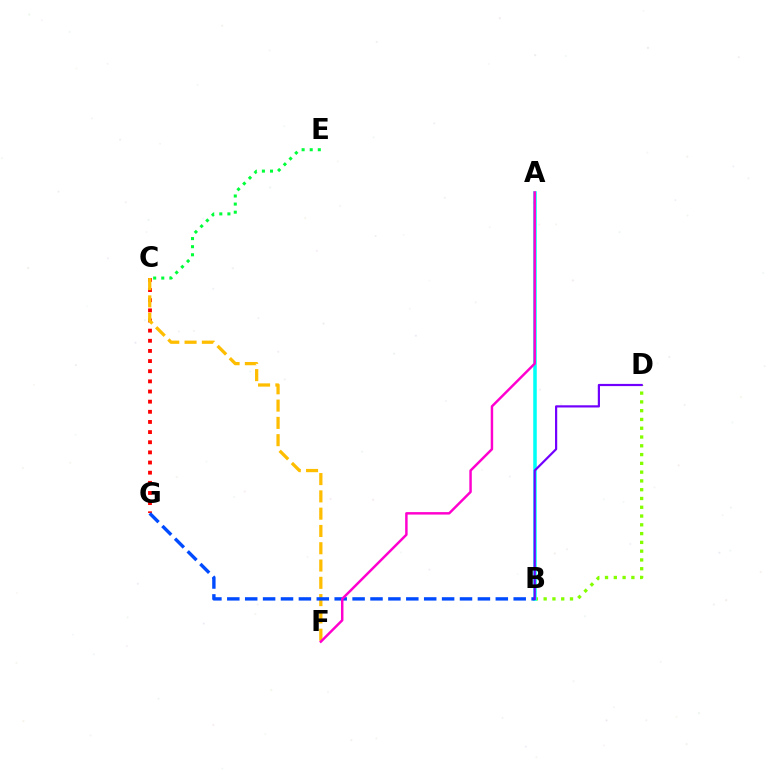{('C', 'G'): [{'color': '#ff0000', 'line_style': 'dotted', 'thickness': 2.76}], ('B', 'D'): [{'color': '#84ff00', 'line_style': 'dotted', 'thickness': 2.39}, {'color': '#7200ff', 'line_style': 'solid', 'thickness': 1.58}], ('C', 'E'): [{'color': '#00ff39', 'line_style': 'dotted', 'thickness': 2.2}], ('C', 'F'): [{'color': '#ffbd00', 'line_style': 'dashed', 'thickness': 2.35}], ('A', 'B'): [{'color': '#00fff6', 'line_style': 'solid', 'thickness': 2.54}], ('B', 'G'): [{'color': '#004bff', 'line_style': 'dashed', 'thickness': 2.43}], ('A', 'F'): [{'color': '#ff00cf', 'line_style': 'solid', 'thickness': 1.77}]}